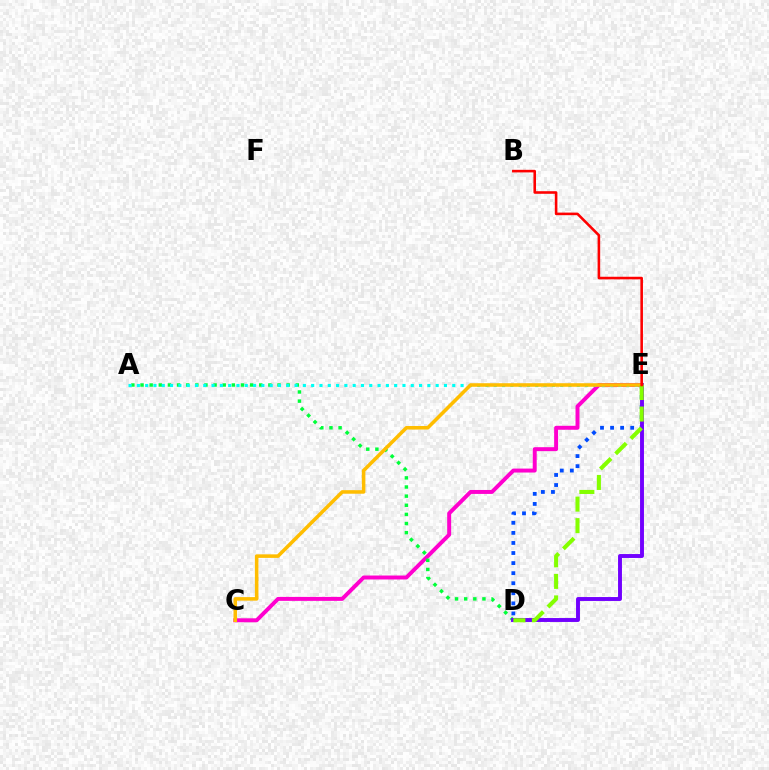{('C', 'E'): [{'color': '#ff00cf', 'line_style': 'solid', 'thickness': 2.85}, {'color': '#ffbd00', 'line_style': 'solid', 'thickness': 2.56}], ('A', 'D'): [{'color': '#00ff39', 'line_style': 'dotted', 'thickness': 2.48}], ('A', 'E'): [{'color': '#00fff6', 'line_style': 'dotted', 'thickness': 2.26}], ('D', 'E'): [{'color': '#004bff', 'line_style': 'dotted', 'thickness': 2.74}, {'color': '#7200ff', 'line_style': 'solid', 'thickness': 2.82}, {'color': '#84ff00', 'line_style': 'dashed', 'thickness': 2.92}], ('B', 'E'): [{'color': '#ff0000', 'line_style': 'solid', 'thickness': 1.86}]}